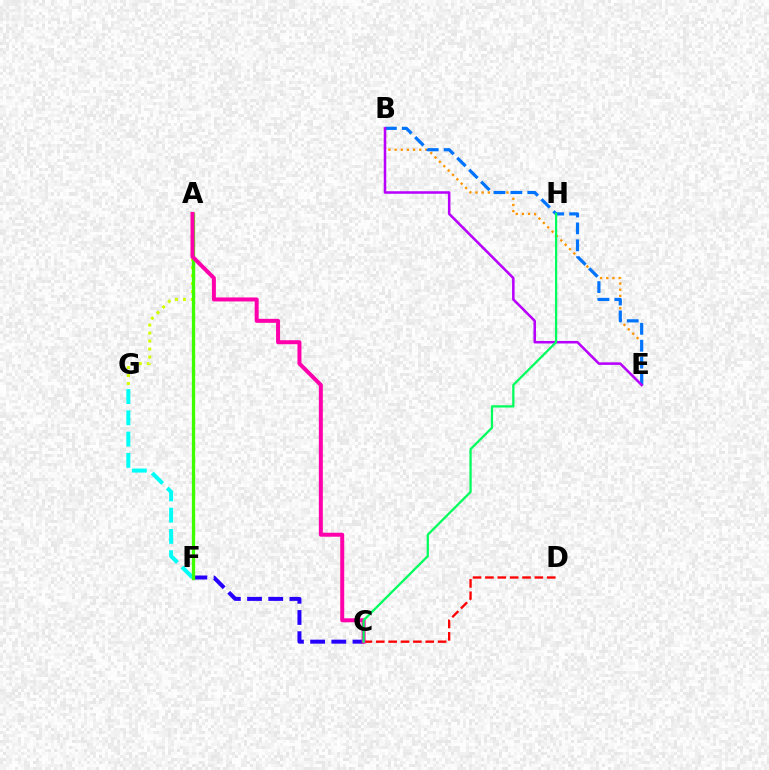{('B', 'E'): [{'color': '#ff9400', 'line_style': 'dotted', 'thickness': 1.67}, {'color': '#0074ff', 'line_style': 'dashed', 'thickness': 2.3}, {'color': '#b900ff', 'line_style': 'solid', 'thickness': 1.82}], ('C', 'F'): [{'color': '#2500ff', 'line_style': 'dashed', 'thickness': 2.88}], ('A', 'G'): [{'color': '#d1ff00', 'line_style': 'dotted', 'thickness': 2.17}], ('C', 'D'): [{'color': '#ff0000', 'line_style': 'dashed', 'thickness': 1.68}], ('F', 'G'): [{'color': '#00fff6', 'line_style': 'dashed', 'thickness': 2.89}], ('A', 'F'): [{'color': '#3dff00', 'line_style': 'solid', 'thickness': 2.37}], ('A', 'C'): [{'color': '#ff00ac', 'line_style': 'solid', 'thickness': 2.87}], ('C', 'H'): [{'color': '#00ff5c', 'line_style': 'solid', 'thickness': 1.62}]}